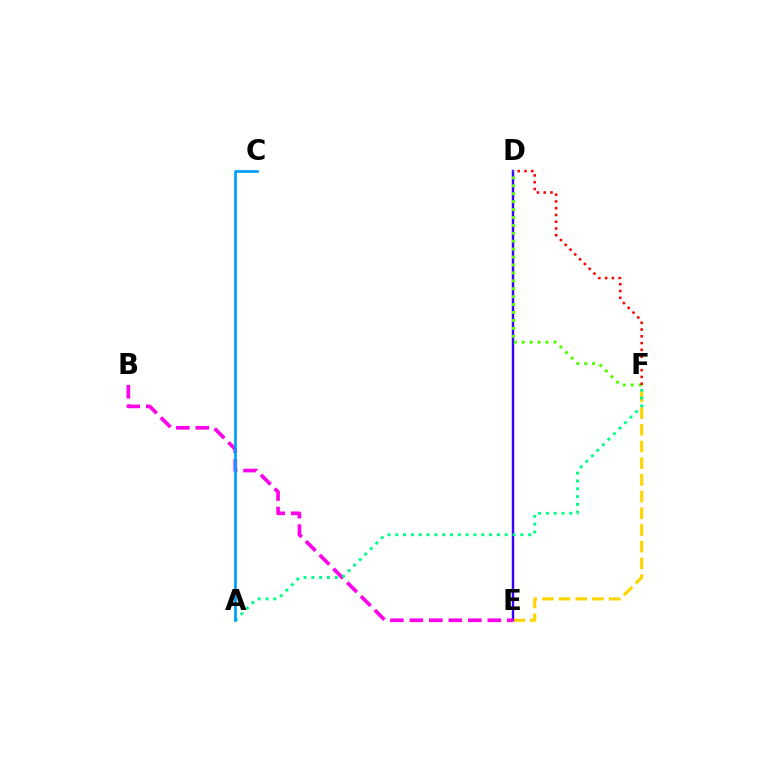{('E', 'F'): [{'color': '#ffd500', 'line_style': 'dashed', 'thickness': 2.27}], ('D', 'E'): [{'color': '#3700ff', 'line_style': 'solid', 'thickness': 1.74}], ('B', 'E'): [{'color': '#ff00ed', 'line_style': 'dashed', 'thickness': 2.65}], ('D', 'F'): [{'color': '#4fff00', 'line_style': 'dotted', 'thickness': 2.15}, {'color': '#ff0000', 'line_style': 'dotted', 'thickness': 1.84}], ('A', 'F'): [{'color': '#00ff86', 'line_style': 'dotted', 'thickness': 2.12}], ('A', 'C'): [{'color': '#009eff', 'line_style': 'solid', 'thickness': 1.97}]}